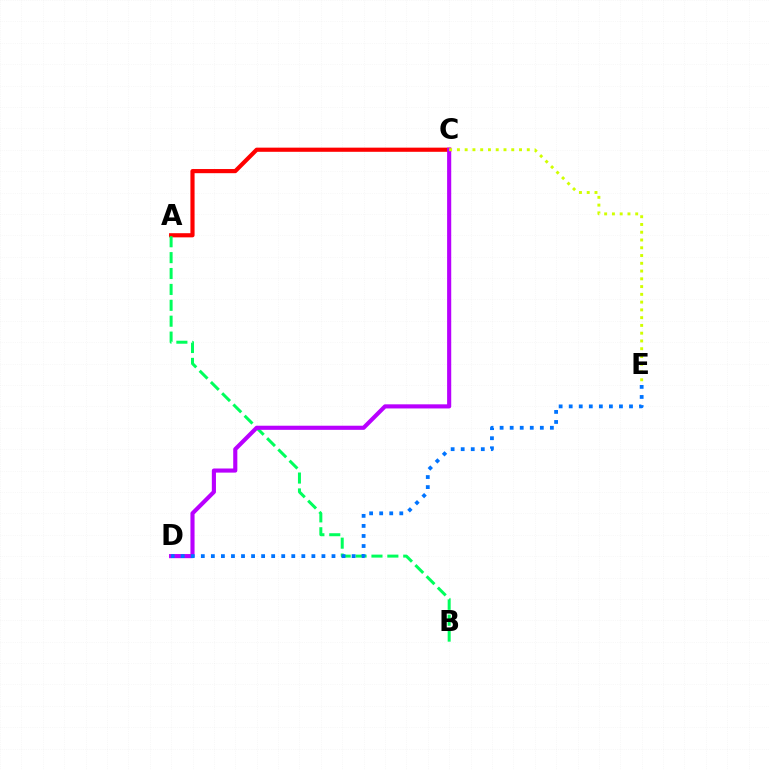{('A', 'C'): [{'color': '#ff0000', 'line_style': 'solid', 'thickness': 2.99}], ('A', 'B'): [{'color': '#00ff5c', 'line_style': 'dashed', 'thickness': 2.16}], ('C', 'D'): [{'color': '#b900ff', 'line_style': 'solid', 'thickness': 2.96}], ('D', 'E'): [{'color': '#0074ff', 'line_style': 'dotted', 'thickness': 2.73}], ('C', 'E'): [{'color': '#d1ff00', 'line_style': 'dotted', 'thickness': 2.11}]}